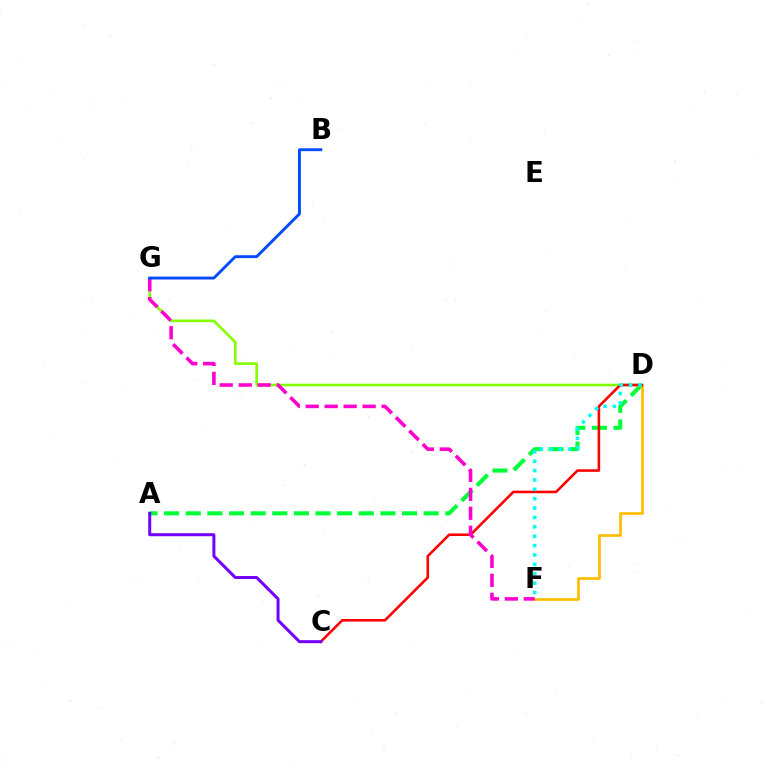{('A', 'D'): [{'color': '#00ff39', 'line_style': 'dashed', 'thickness': 2.94}], ('D', 'G'): [{'color': '#84ff00', 'line_style': 'solid', 'thickness': 1.89}], ('D', 'F'): [{'color': '#ffbd00', 'line_style': 'solid', 'thickness': 1.97}, {'color': '#00fff6', 'line_style': 'dotted', 'thickness': 2.55}], ('C', 'D'): [{'color': '#ff0000', 'line_style': 'solid', 'thickness': 1.85}], ('F', 'G'): [{'color': '#ff00cf', 'line_style': 'dashed', 'thickness': 2.58}], ('A', 'C'): [{'color': '#7200ff', 'line_style': 'solid', 'thickness': 2.15}], ('B', 'G'): [{'color': '#004bff', 'line_style': 'solid', 'thickness': 2.07}]}